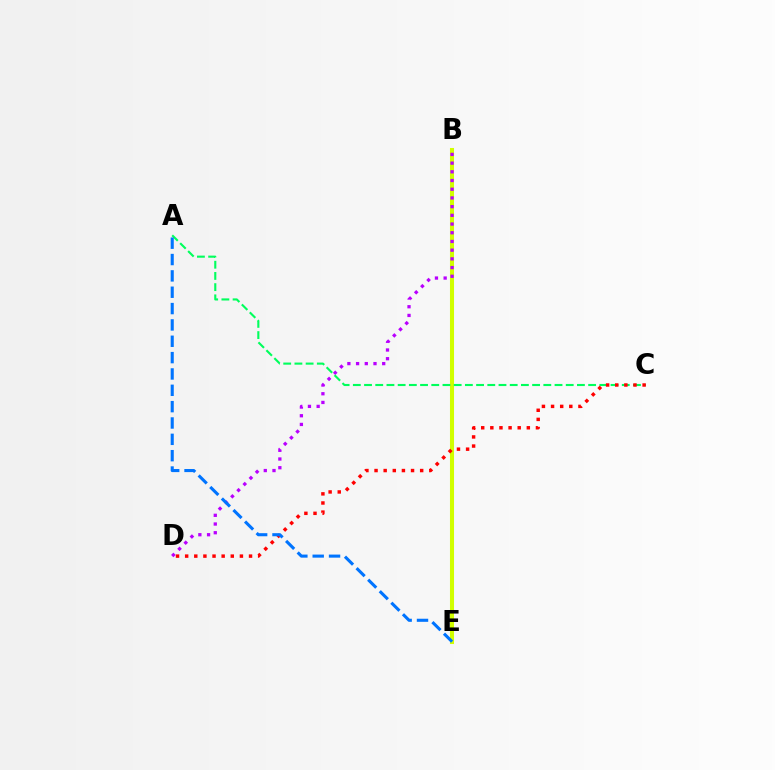{('B', 'E'): [{'color': '#d1ff00', 'line_style': 'solid', 'thickness': 2.92}], ('B', 'D'): [{'color': '#b900ff', 'line_style': 'dotted', 'thickness': 2.37}], ('A', 'C'): [{'color': '#00ff5c', 'line_style': 'dashed', 'thickness': 1.52}], ('C', 'D'): [{'color': '#ff0000', 'line_style': 'dotted', 'thickness': 2.48}], ('A', 'E'): [{'color': '#0074ff', 'line_style': 'dashed', 'thickness': 2.22}]}